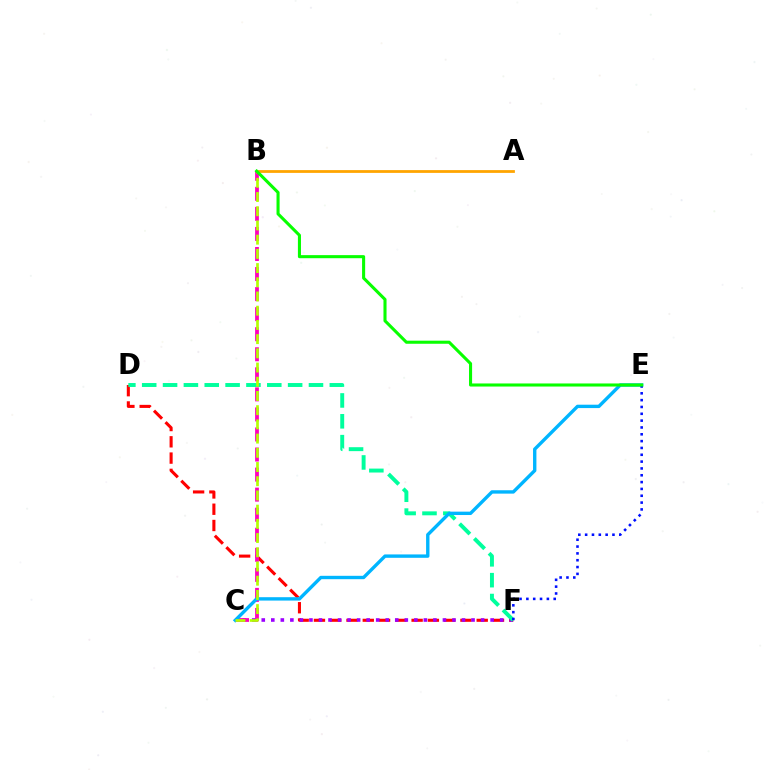{('D', 'F'): [{'color': '#ff0000', 'line_style': 'dashed', 'thickness': 2.21}, {'color': '#00ff9d', 'line_style': 'dashed', 'thickness': 2.83}], ('C', 'F'): [{'color': '#9b00ff', 'line_style': 'dotted', 'thickness': 2.59}], ('B', 'C'): [{'color': '#ff00bd', 'line_style': 'dashed', 'thickness': 2.72}, {'color': '#b3ff00', 'line_style': 'dashed', 'thickness': 1.93}], ('C', 'E'): [{'color': '#00b5ff', 'line_style': 'solid', 'thickness': 2.43}], ('A', 'B'): [{'color': '#ffa500', 'line_style': 'solid', 'thickness': 2.0}], ('E', 'F'): [{'color': '#0010ff', 'line_style': 'dotted', 'thickness': 1.86}], ('B', 'E'): [{'color': '#08ff00', 'line_style': 'solid', 'thickness': 2.22}]}